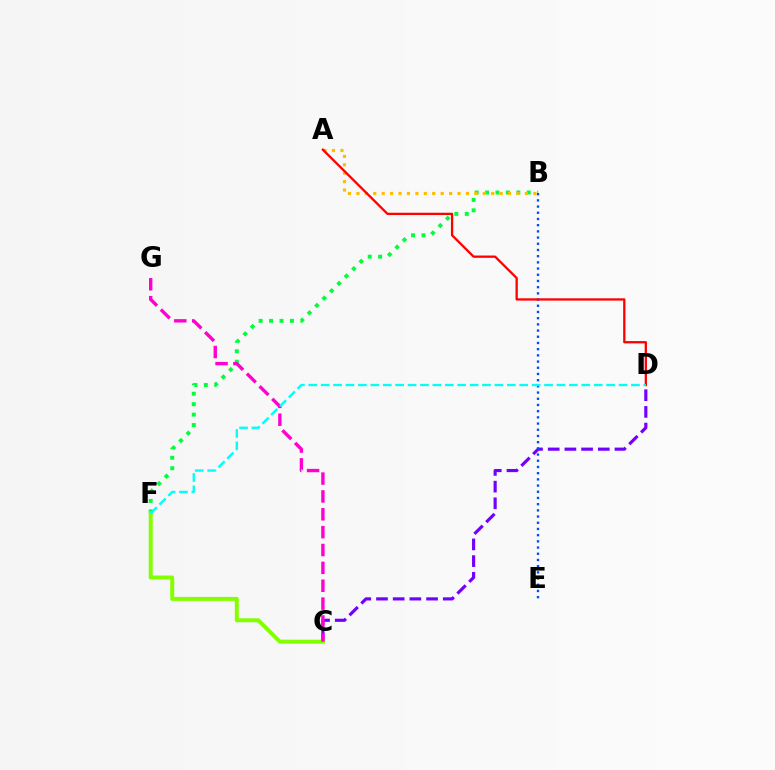{('C', 'D'): [{'color': '#7200ff', 'line_style': 'dashed', 'thickness': 2.27}], ('B', 'F'): [{'color': '#00ff39', 'line_style': 'dotted', 'thickness': 2.83}], ('C', 'F'): [{'color': '#84ff00', 'line_style': 'solid', 'thickness': 2.86}], ('B', 'E'): [{'color': '#004bff', 'line_style': 'dotted', 'thickness': 1.68}], ('A', 'B'): [{'color': '#ffbd00', 'line_style': 'dotted', 'thickness': 2.29}], ('C', 'G'): [{'color': '#ff00cf', 'line_style': 'dashed', 'thickness': 2.43}], ('A', 'D'): [{'color': '#ff0000', 'line_style': 'solid', 'thickness': 1.65}], ('D', 'F'): [{'color': '#00fff6', 'line_style': 'dashed', 'thickness': 1.69}]}